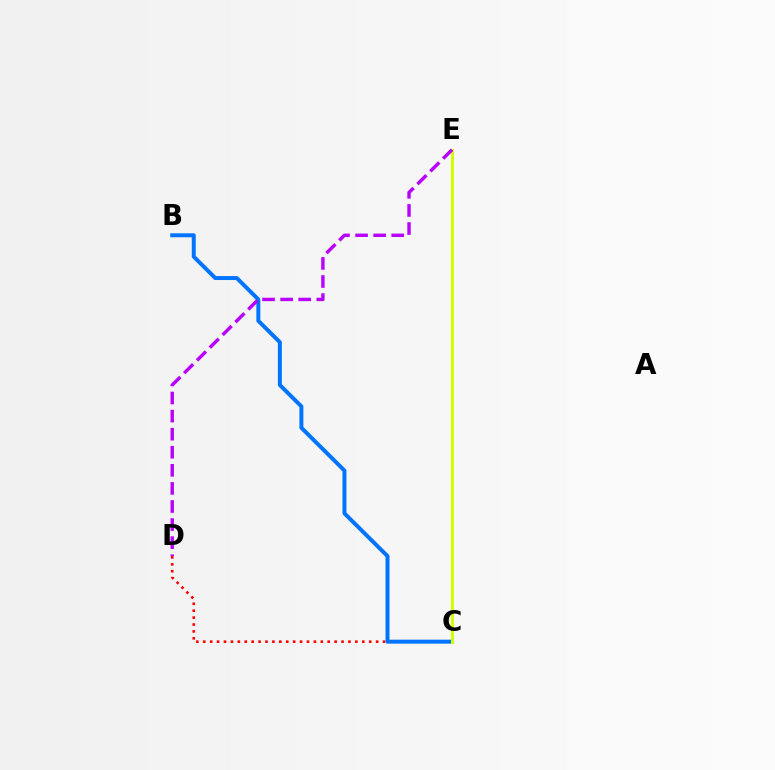{('C', 'D'): [{'color': '#ff0000', 'line_style': 'dotted', 'thickness': 1.88}], ('C', 'E'): [{'color': '#00ff5c', 'line_style': 'dotted', 'thickness': 1.99}, {'color': '#d1ff00', 'line_style': 'solid', 'thickness': 2.2}], ('B', 'C'): [{'color': '#0074ff', 'line_style': 'solid', 'thickness': 2.86}], ('D', 'E'): [{'color': '#b900ff', 'line_style': 'dashed', 'thickness': 2.46}]}